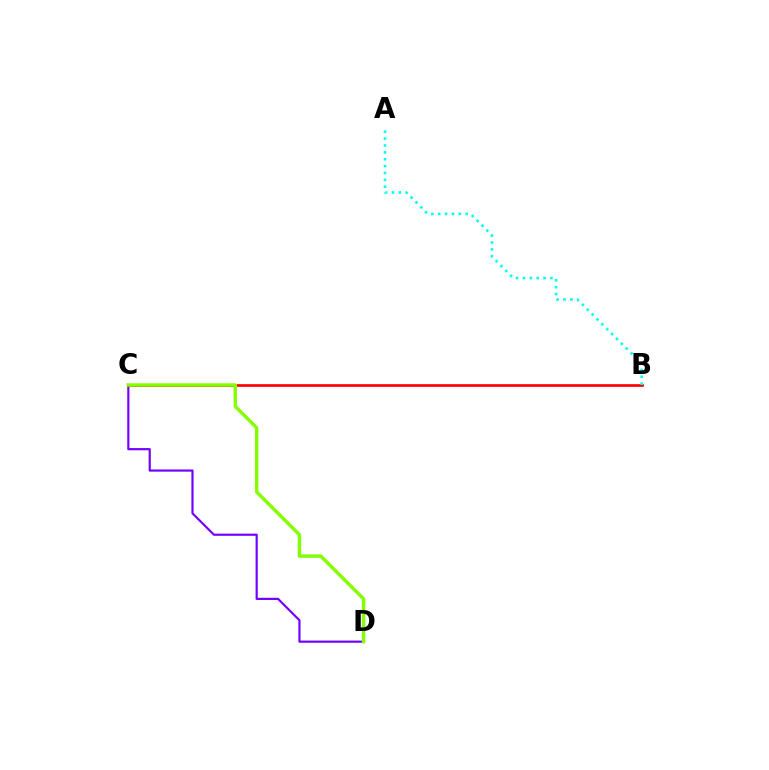{('C', 'D'): [{'color': '#7200ff', 'line_style': 'solid', 'thickness': 1.57}, {'color': '#84ff00', 'line_style': 'solid', 'thickness': 2.46}], ('B', 'C'): [{'color': '#ff0000', 'line_style': 'solid', 'thickness': 1.93}], ('A', 'B'): [{'color': '#00fff6', 'line_style': 'dotted', 'thickness': 1.87}]}